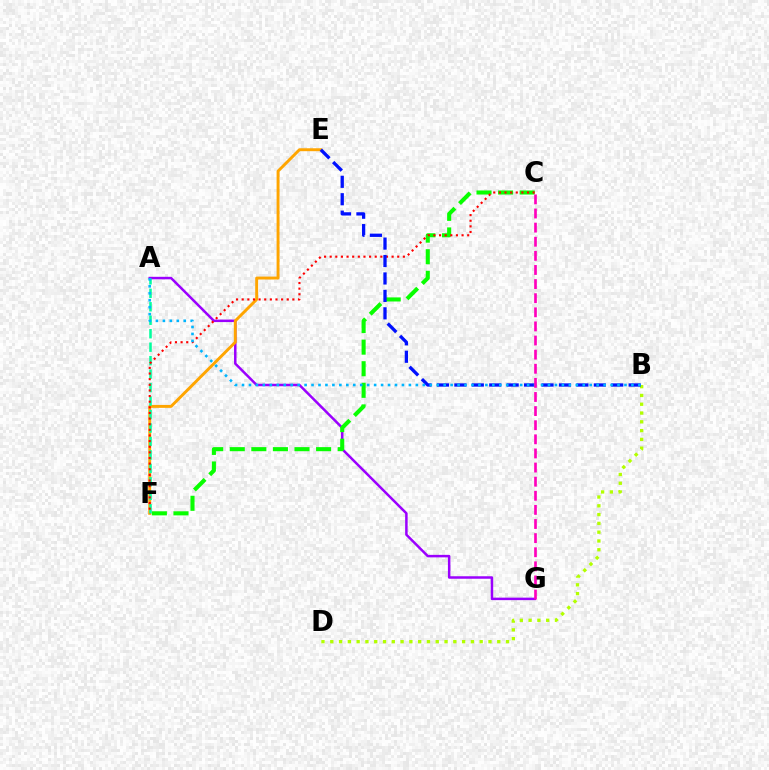{('B', 'D'): [{'color': '#b3ff00', 'line_style': 'dotted', 'thickness': 2.39}], ('A', 'G'): [{'color': '#9b00ff', 'line_style': 'solid', 'thickness': 1.8}], ('C', 'F'): [{'color': '#08ff00', 'line_style': 'dashed', 'thickness': 2.93}, {'color': '#ff0000', 'line_style': 'dotted', 'thickness': 1.53}], ('E', 'F'): [{'color': '#ffa500', 'line_style': 'solid', 'thickness': 2.11}], ('A', 'F'): [{'color': '#00ff9d', 'line_style': 'dashed', 'thickness': 1.83}], ('B', 'E'): [{'color': '#0010ff', 'line_style': 'dashed', 'thickness': 2.37}], ('A', 'B'): [{'color': '#00b5ff', 'line_style': 'dotted', 'thickness': 1.89}], ('C', 'G'): [{'color': '#ff00bd', 'line_style': 'dashed', 'thickness': 1.92}]}